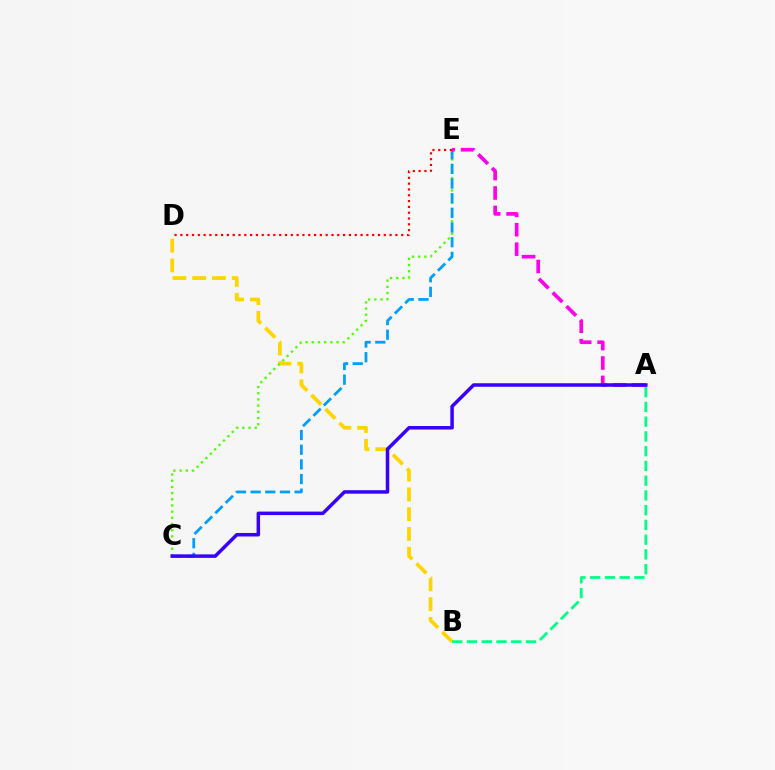{('B', 'D'): [{'color': '#ffd500', 'line_style': 'dashed', 'thickness': 2.69}], ('C', 'E'): [{'color': '#4fff00', 'line_style': 'dotted', 'thickness': 1.68}, {'color': '#009eff', 'line_style': 'dashed', 'thickness': 1.99}], ('A', 'B'): [{'color': '#00ff86', 'line_style': 'dashed', 'thickness': 2.0}], ('A', 'E'): [{'color': '#ff00ed', 'line_style': 'dashed', 'thickness': 2.64}], ('D', 'E'): [{'color': '#ff0000', 'line_style': 'dotted', 'thickness': 1.58}], ('A', 'C'): [{'color': '#3700ff', 'line_style': 'solid', 'thickness': 2.52}]}